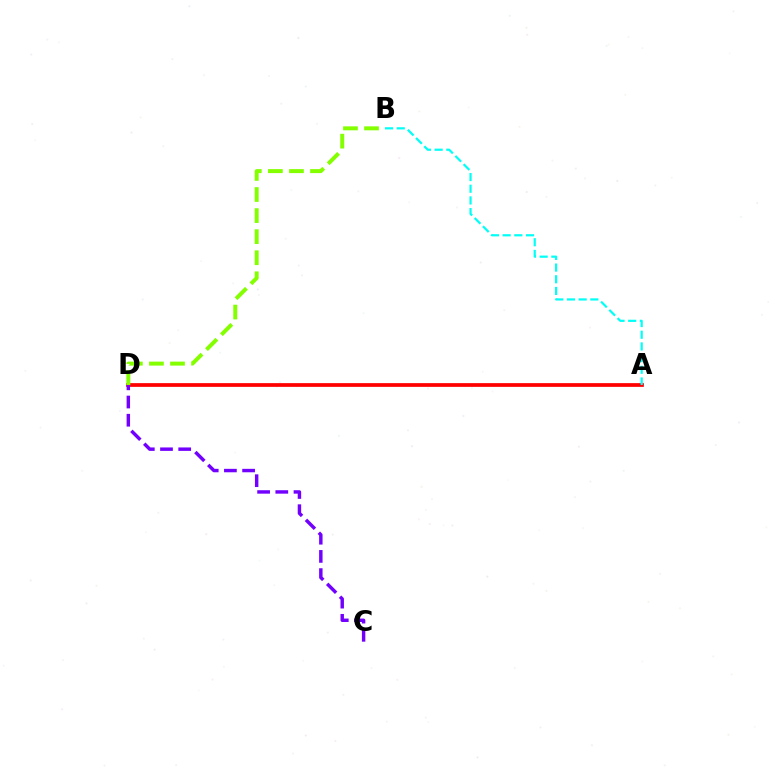{('A', 'D'): [{'color': '#ff0000', 'line_style': 'solid', 'thickness': 2.68}], ('B', 'D'): [{'color': '#84ff00', 'line_style': 'dashed', 'thickness': 2.86}], ('A', 'B'): [{'color': '#00fff6', 'line_style': 'dashed', 'thickness': 1.59}], ('C', 'D'): [{'color': '#7200ff', 'line_style': 'dashed', 'thickness': 2.47}]}